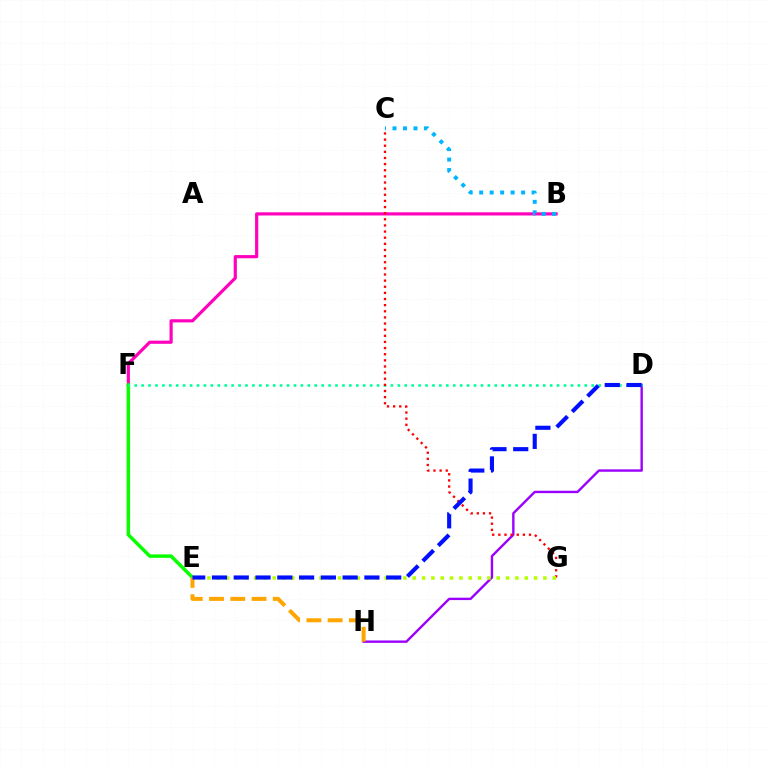{('D', 'H'): [{'color': '#9b00ff', 'line_style': 'solid', 'thickness': 1.72}], ('B', 'F'): [{'color': '#ff00bd', 'line_style': 'solid', 'thickness': 2.28}], ('E', 'F'): [{'color': '#08ff00', 'line_style': 'solid', 'thickness': 2.51}], ('D', 'F'): [{'color': '#00ff9d', 'line_style': 'dotted', 'thickness': 1.88}], ('C', 'G'): [{'color': '#ff0000', 'line_style': 'dotted', 'thickness': 1.67}], ('E', 'H'): [{'color': '#ffa500', 'line_style': 'dashed', 'thickness': 2.89}], ('E', 'G'): [{'color': '#b3ff00', 'line_style': 'dotted', 'thickness': 2.54}], ('D', 'E'): [{'color': '#0010ff', 'line_style': 'dashed', 'thickness': 2.96}], ('B', 'C'): [{'color': '#00b5ff', 'line_style': 'dotted', 'thickness': 2.85}]}